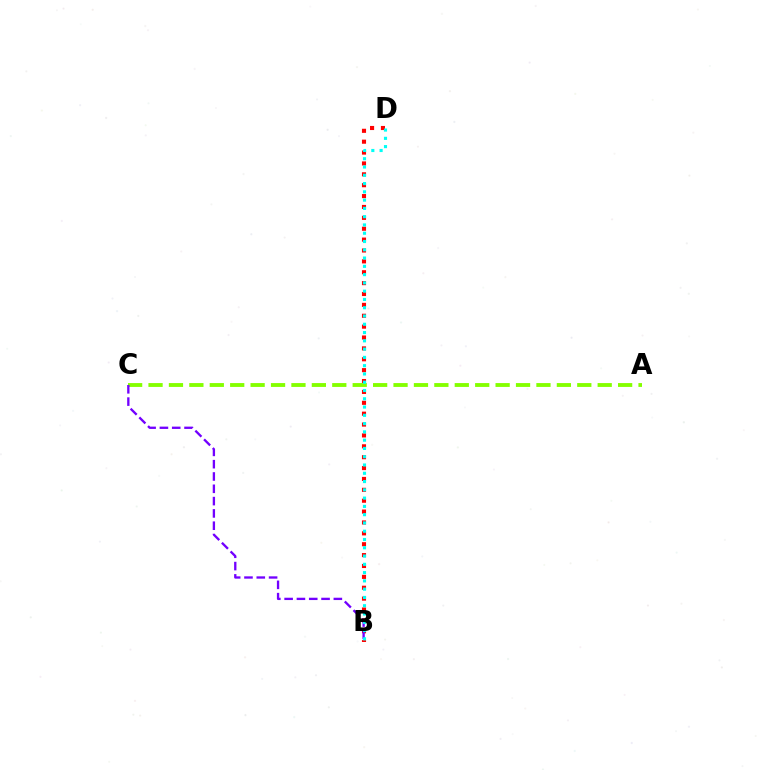{('B', 'D'): [{'color': '#ff0000', 'line_style': 'dotted', 'thickness': 2.96}, {'color': '#00fff6', 'line_style': 'dotted', 'thickness': 2.25}], ('A', 'C'): [{'color': '#84ff00', 'line_style': 'dashed', 'thickness': 2.77}], ('B', 'C'): [{'color': '#7200ff', 'line_style': 'dashed', 'thickness': 1.67}]}